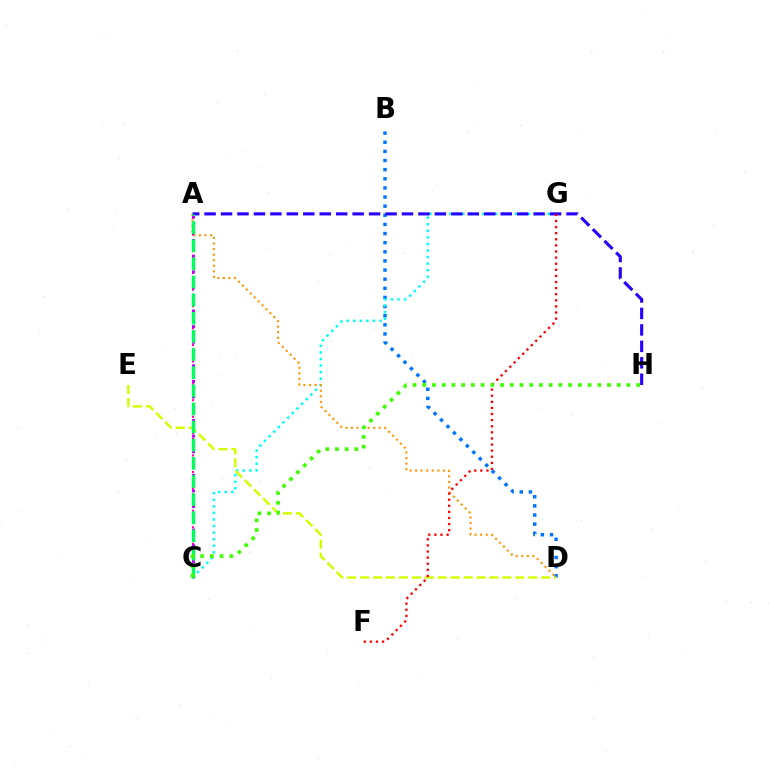{('B', 'D'): [{'color': '#0074ff', 'line_style': 'dotted', 'thickness': 2.48}], ('C', 'G'): [{'color': '#00fff6', 'line_style': 'dotted', 'thickness': 1.78}], ('A', 'D'): [{'color': '#ff9400', 'line_style': 'dotted', 'thickness': 1.51}], ('A', 'H'): [{'color': '#2500ff', 'line_style': 'dashed', 'thickness': 2.23}], ('A', 'C'): [{'color': '#ff00ac', 'line_style': 'dotted', 'thickness': 1.5}, {'color': '#b900ff', 'line_style': 'dotted', 'thickness': 2.13}, {'color': '#00ff5c', 'line_style': 'dashed', 'thickness': 2.46}], ('D', 'E'): [{'color': '#d1ff00', 'line_style': 'dashed', 'thickness': 1.76}], ('F', 'G'): [{'color': '#ff0000', 'line_style': 'dotted', 'thickness': 1.66}], ('C', 'H'): [{'color': '#3dff00', 'line_style': 'dotted', 'thickness': 2.64}]}